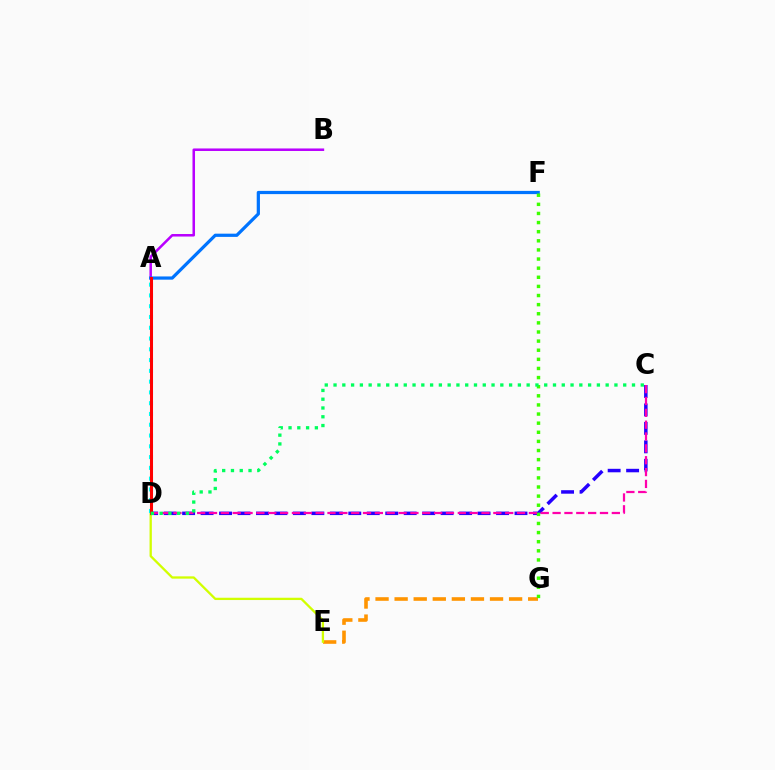{('E', 'G'): [{'color': '#ff9400', 'line_style': 'dashed', 'thickness': 2.59}], ('D', 'E'): [{'color': '#d1ff00', 'line_style': 'solid', 'thickness': 1.66}], ('C', 'D'): [{'color': '#2500ff', 'line_style': 'dashed', 'thickness': 2.51}, {'color': '#ff00ac', 'line_style': 'dashed', 'thickness': 1.61}, {'color': '#00ff5c', 'line_style': 'dotted', 'thickness': 2.38}], ('A', 'B'): [{'color': '#b900ff', 'line_style': 'solid', 'thickness': 1.82}], ('A', 'F'): [{'color': '#0074ff', 'line_style': 'solid', 'thickness': 2.32}], ('A', 'D'): [{'color': '#00fff6', 'line_style': 'dotted', 'thickness': 2.93}, {'color': '#ff0000', 'line_style': 'solid', 'thickness': 2.19}], ('F', 'G'): [{'color': '#3dff00', 'line_style': 'dotted', 'thickness': 2.48}]}